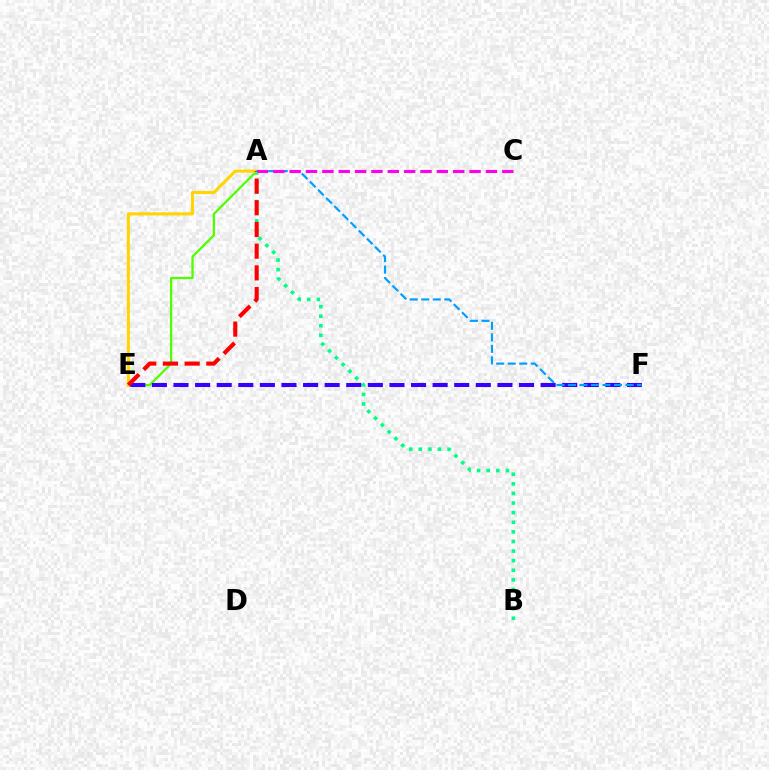{('A', 'E'): [{'color': '#4fff00', 'line_style': 'solid', 'thickness': 1.64}, {'color': '#ffd500', 'line_style': 'solid', 'thickness': 2.21}, {'color': '#ff0000', 'line_style': 'dashed', 'thickness': 2.95}], ('A', 'B'): [{'color': '#00ff86', 'line_style': 'dotted', 'thickness': 2.61}], ('E', 'F'): [{'color': '#3700ff', 'line_style': 'dashed', 'thickness': 2.93}], ('A', 'F'): [{'color': '#009eff', 'line_style': 'dashed', 'thickness': 1.56}], ('A', 'C'): [{'color': '#ff00ed', 'line_style': 'dashed', 'thickness': 2.22}]}